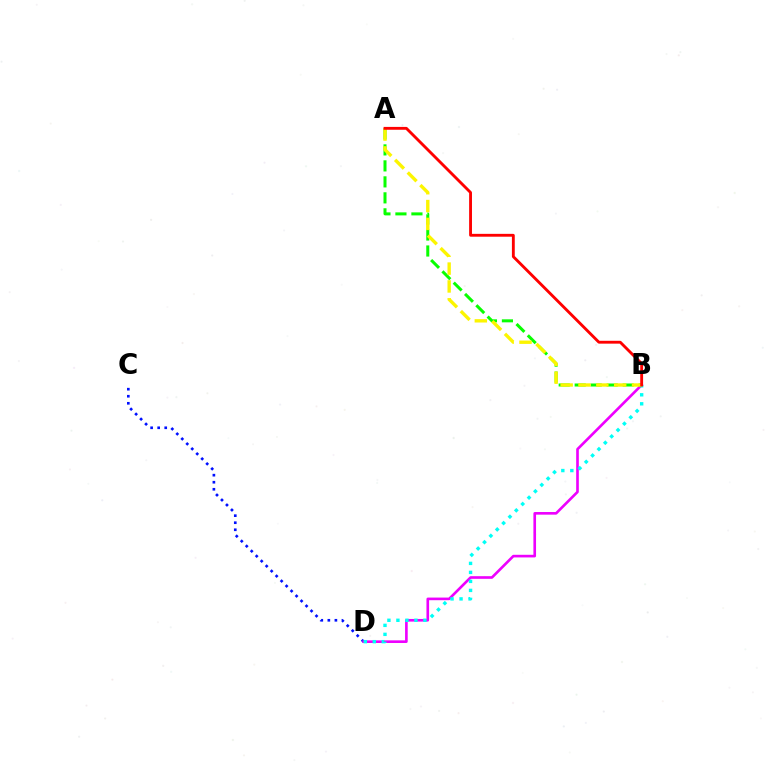{('C', 'D'): [{'color': '#0010ff', 'line_style': 'dotted', 'thickness': 1.92}], ('B', 'D'): [{'color': '#ee00ff', 'line_style': 'solid', 'thickness': 1.9}, {'color': '#00fff6', 'line_style': 'dotted', 'thickness': 2.45}], ('A', 'B'): [{'color': '#08ff00', 'line_style': 'dashed', 'thickness': 2.17}, {'color': '#fcf500', 'line_style': 'dashed', 'thickness': 2.42}, {'color': '#ff0000', 'line_style': 'solid', 'thickness': 2.05}]}